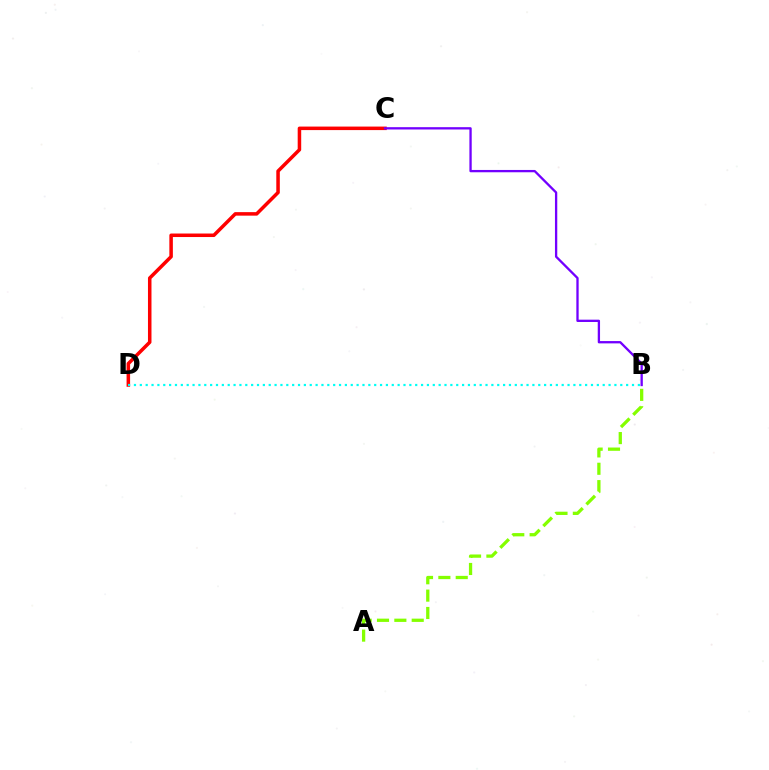{('C', 'D'): [{'color': '#ff0000', 'line_style': 'solid', 'thickness': 2.53}], ('B', 'D'): [{'color': '#00fff6', 'line_style': 'dotted', 'thickness': 1.59}], ('A', 'B'): [{'color': '#84ff00', 'line_style': 'dashed', 'thickness': 2.36}], ('B', 'C'): [{'color': '#7200ff', 'line_style': 'solid', 'thickness': 1.66}]}